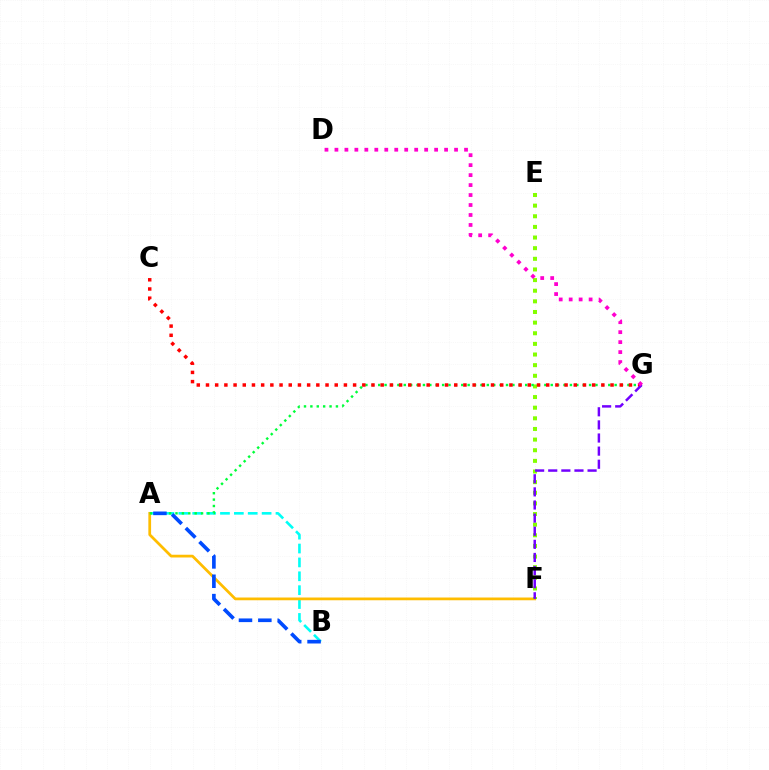{('A', 'B'): [{'color': '#00fff6', 'line_style': 'dashed', 'thickness': 1.89}, {'color': '#004bff', 'line_style': 'dashed', 'thickness': 2.63}], ('A', 'F'): [{'color': '#ffbd00', 'line_style': 'solid', 'thickness': 1.98}], ('E', 'F'): [{'color': '#84ff00', 'line_style': 'dotted', 'thickness': 2.89}], ('A', 'G'): [{'color': '#00ff39', 'line_style': 'dotted', 'thickness': 1.74}], ('C', 'G'): [{'color': '#ff0000', 'line_style': 'dotted', 'thickness': 2.5}], ('F', 'G'): [{'color': '#7200ff', 'line_style': 'dashed', 'thickness': 1.78}], ('D', 'G'): [{'color': '#ff00cf', 'line_style': 'dotted', 'thickness': 2.71}]}